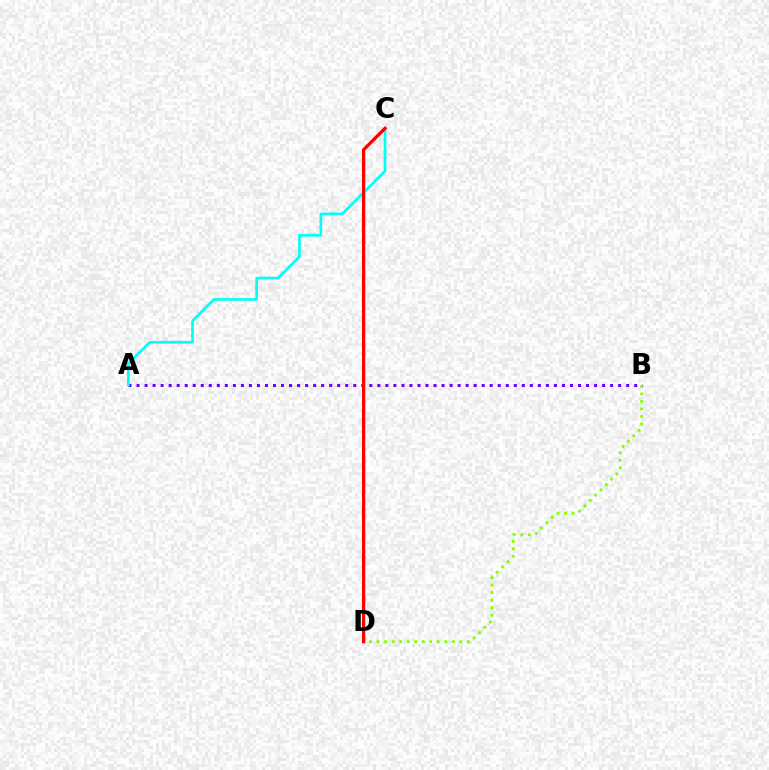{('B', 'D'): [{'color': '#84ff00', 'line_style': 'dotted', 'thickness': 2.04}], ('A', 'B'): [{'color': '#7200ff', 'line_style': 'dotted', 'thickness': 2.18}], ('A', 'C'): [{'color': '#00fff6', 'line_style': 'solid', 'thickness': 1.92}], ('C', 'D'): [{'color': '#ff0000', 'line_style': 'solid', 'thickness': 2.34}]}